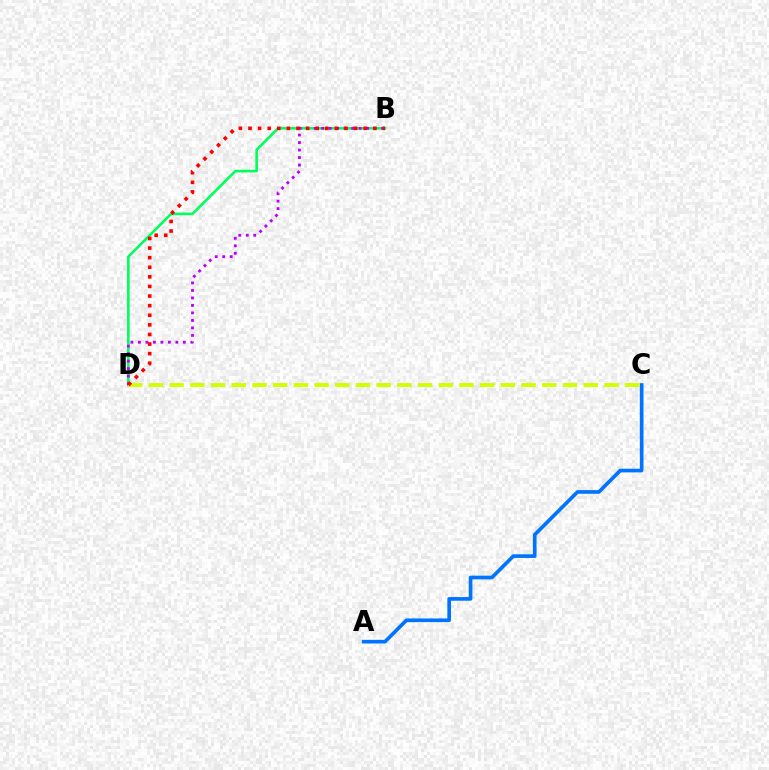{('B', 'D'): [{'color': '#00ff5c', 'line_style': 'solid', 'thickness': 1.88}, {'color': '#b900ff', 'line_style': 'dotted', 'thickness': 2.04}, {'color': '#ff0000', 'line_style': 'dotted', 'thickness': 2.61}], ('A', 'C'): [{'color': '#0074ff', 'line_style': 'solid', 'thickness': 2.64}], ('C', 'D'): [{'color': '#d1ff00', 'line_style': 'dashed', 'thickness': 2.81}]}